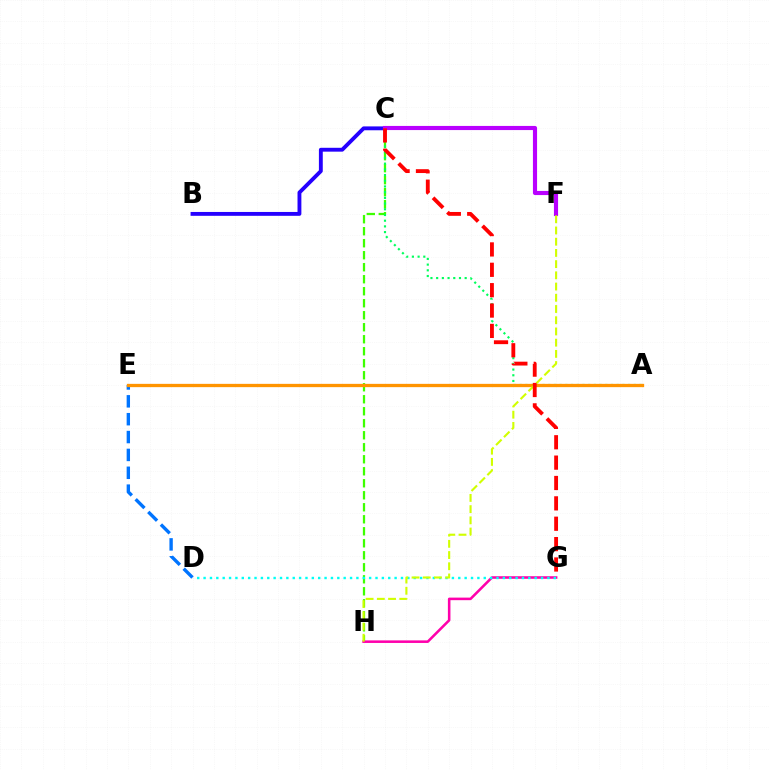{('C', 'H'): [{'color': '#3dff00', 'line_style': 'dashed', 'thickness': 1.63}], ('G', 'H'): [{'color': '#ff00ac', 'line_style': 'solid', 'thickness': 1.85}], ('D', 'G'): [{'color': '#00fff6', 'line_style': 'dotted', 'thickness': 1.73}], ('A', 'C'): [{'color': '#00ff5c', 'line_style': 'dotted', 'thickness': 1.55}], ('D', 'E'): [{'color': '#0074ff', 'line_style': 'dashed', 'thickness': 2.43}], ('A', 'E'): [{'color': '#ff9400', 'line_style': 'solid', 'thickness': 2.37}], ('B', 'C'): [{'color': '#2500ff', 'line_style': 'solid', 'thickness': 2.78}], ('C', 'F'): [{'color': '#b900ff', 'line_style': 'solid', 'thickness': 2.98}], ('F', 'H'): [{'color': '#d1ff00', 'line_style': 'dashed', 'thickness': 1.52}], ('C', 'G'): [{'color': '#ff0000', 'line_style': 'dashed', 'thickness': 2.77}]}